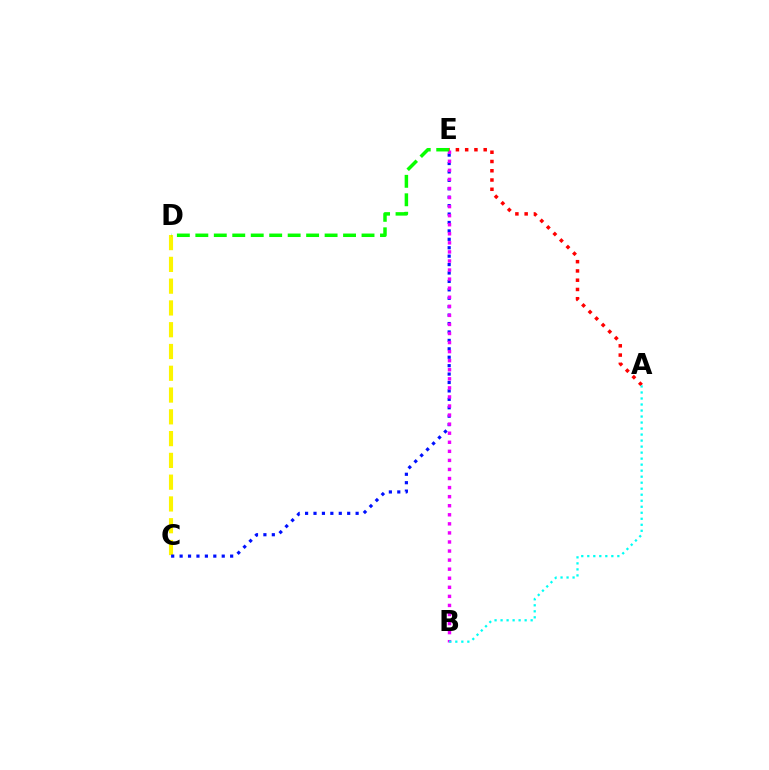{('A', 'E'): [{'color': '#ff0000', 'line_style': 'dotted', 'thickness': 2.52}], ('C', 'D'): [{'color': '#fcf500', 'line_style': 'dashed', 'thickness': 2.96}], ('C', 'E'): [{'color': '#0010ff', 'line_style': 'dotted', 'thickness': 2.29}], ('B', 'E'): [{'color': '#ee00ff', 'line_style': 'dotted', 'thickness': 2.46}], ('A', 'B'): [{'color': '#00fff6', 'line_style': 'dotted', 'thickness': 1.63}], ('D', 'E'): [{'color': '#08ff00', 'line_style': 'dashed', 'thickness': 2.51}]}